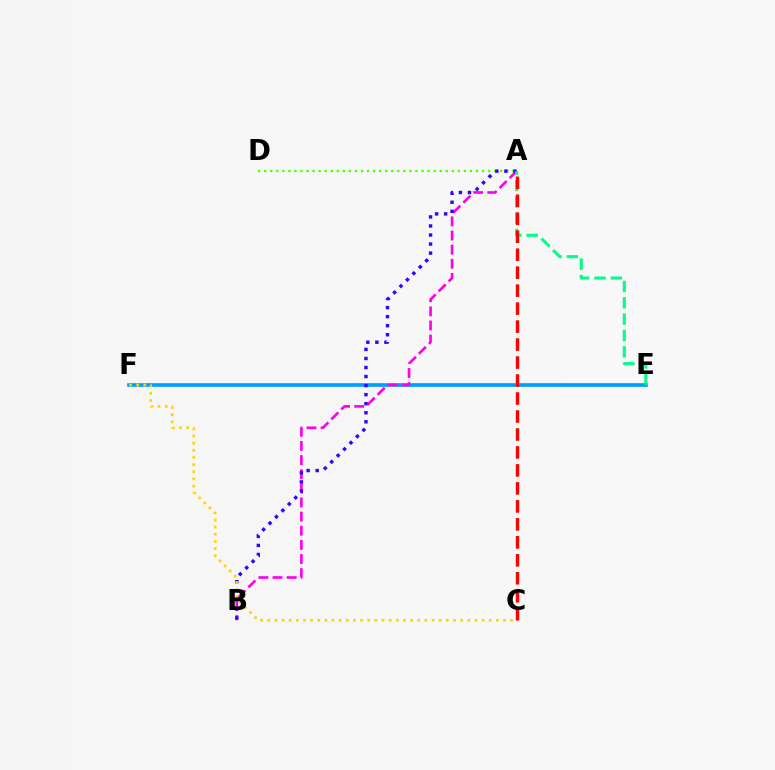{('E', 'F'): [{'color': '#009eff', 'line_style': 'solid', 'thickness': 2.65}], ('A', 'B'): [{'color': '#ff00ed', 'line_style': 'dashed', 'thickness': 1.92}, {'color': '#3700ff', 'line_style': 'dotted', 'thickness': 2.46}], ('A', 'D'): [{'color': '#4fff00', 'line_style': 'dotted', 'thickness': 1.64}], ('A', 'E'): [{'color': '#00ff86', 'line_style': 'dashed', 'thickness': 2.22}], ('C', 'F'): [{'color': '#ffd500', 'line_style': 'dotted', 'thickness': 1.94}], ('A', 'C'): [{'color': '#ff0000', 'line_style': 'dashed', 'thickness': 2.44}]}